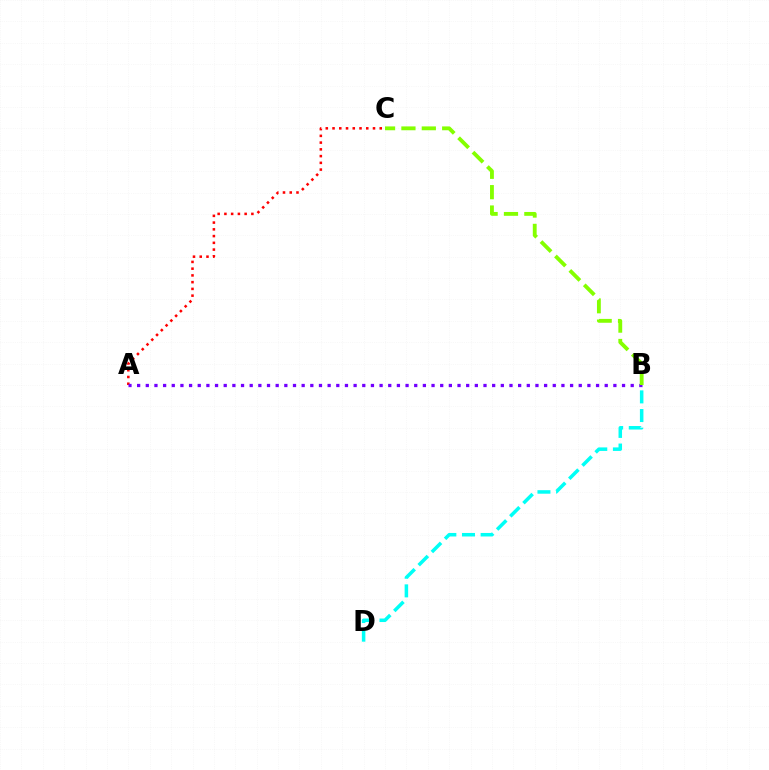{('A', 'C'): [{'color': '#ff0000', 'line_style': 'dotted', 'thickness': 1.83}], ('A', 'B'): [{'color': '#7200ff', 'line_style': 'dotted', 'thickness': 2.35}], ('B', 'D'): [{'color': '#00fff6', 'line_style': 'dashed', 'thickness': 2.53}], ('B', 'C'): [{'color': '#84ff00', 'line_style': 'dashed', 'thickness': 2.77}]}